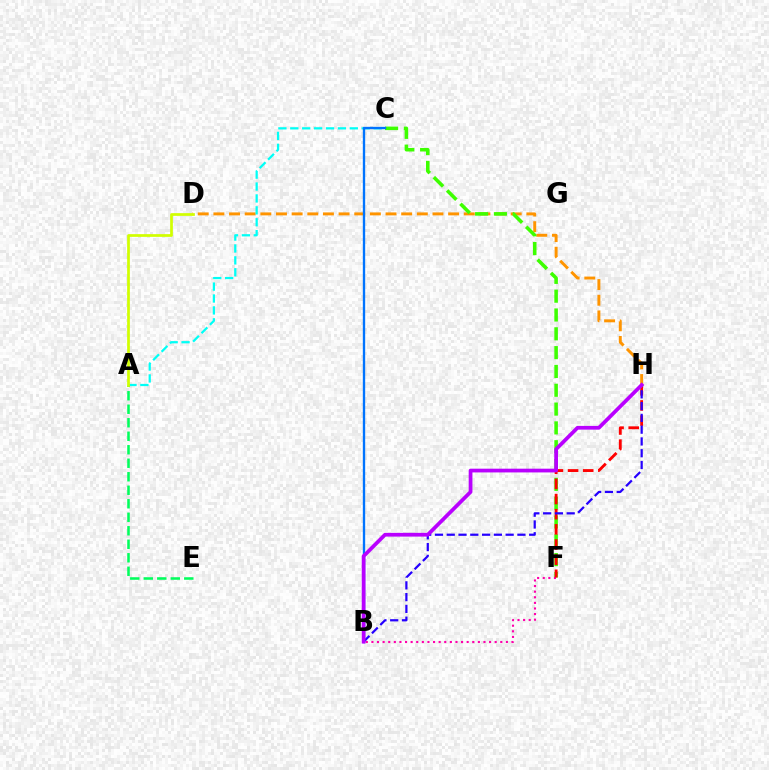{('D', 'H'): [{'color': '#ff9400', 'line_style': 'dashed', 'thickness': 2.13}], ('C', 'F'): [{'color': '#3dff00', 'line_style': 'dashed', 'thickness': 2.56}], ('A', 'C'): [{'color': '#00fff6', 'line_style': 'dashed', 'thickness': 1.62}], ('B', 'F'): [{'color': '#ff00ac', 'line_style': 'dotted', 'thickness': 1.52}], ('F', 'H'): [{'color': '#ff0000', 'line_style': 'dashed', 'thickness': 2.06}], ('A', 'E'): [{'color': '#00ff5c', 'line_style': 'dashed', 'thickness': 1.83}], ('B', 'C'): [{'color': '#0074ff', 'line_style': 'solid', 'thickness': 1.7}], ('B', 'H'): [{'color': '#2500ff', 'line_style': 'dashed', 'thickness': 1.6}, {'color': '#b900ff', 'line_style': 'solid', 'thickness': 2.69}], ('A', 'D'): [{'color': '#d1ff00', 'line_style': 'solid', 'thickness': 1.96}]}